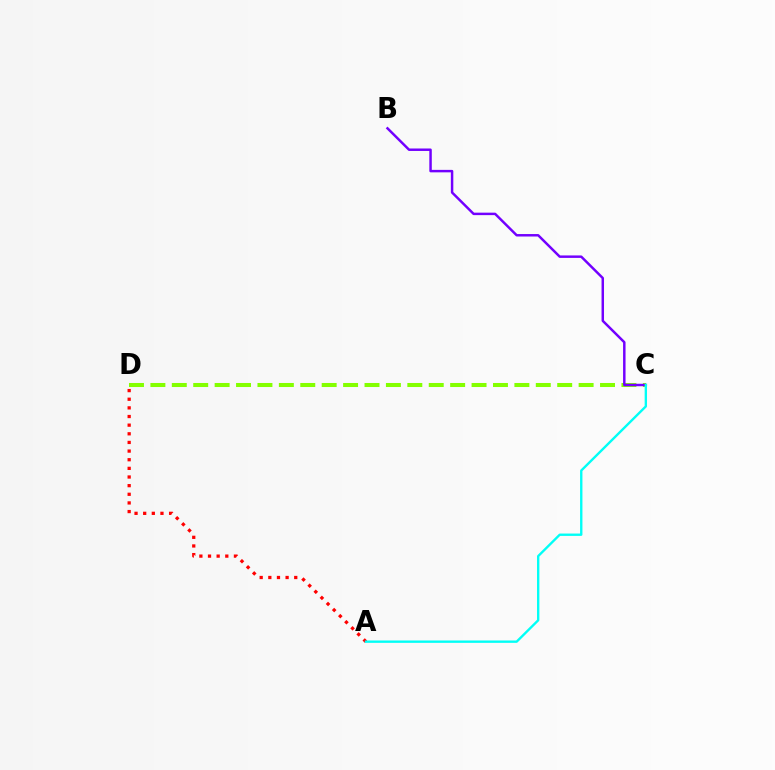{('A', 'D'): [{'color': '#ff0000', 'line_style': 'dotted', 'thickness': 2.35}], ('C', 'D'): [{'color': '#84ff00', 'line_style': 'dashed', 'thickness': 2.91}], ('B', 'C'): [{'color': '#7200ff', 'line_style': 'solid', 'thickness': 1.78}], ('A', 'C'): [{'color': '#00fff6', 'line_style': 'solid', 'thickness': 1.7}]}